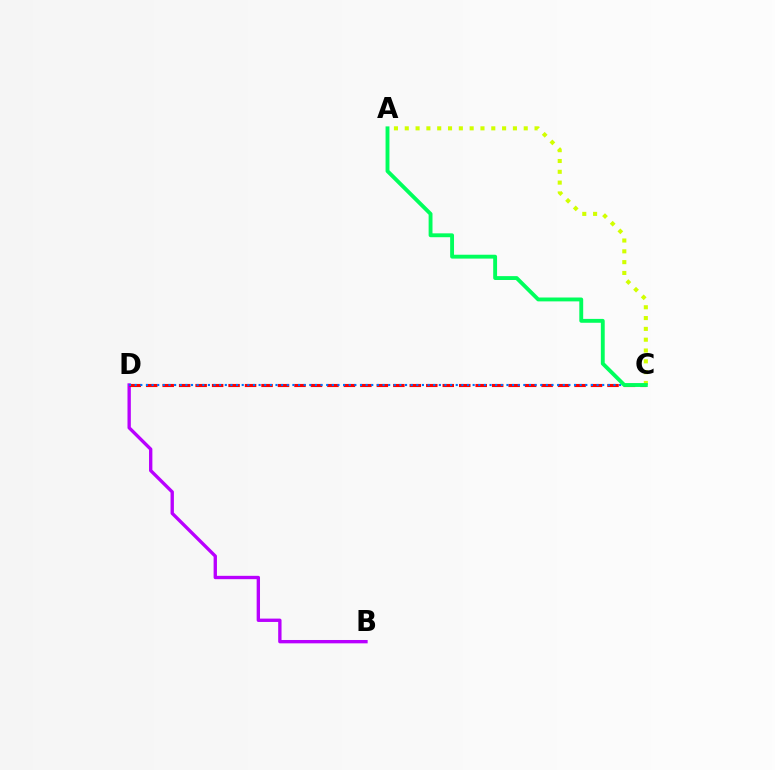{('B', 'D'): [{'color': '#b900ff', 'line_style': 'solid', 'thickness': 2.41}], ('C', 'D'): [{'color': '#ff0000', 'line_style': 'dashed', 'thickness': 2.24}, {'color': '#0074ff', 'line_style': 'dotted', 'thickness': 1.53}], ('A', 'C'): [{'color': '#d1ff00', 'line_style': 'dotted', 'thickness': 2.94}, {'color': '#00ff5c', 'line_style': 'solid', 'thickness': 2.79}]}